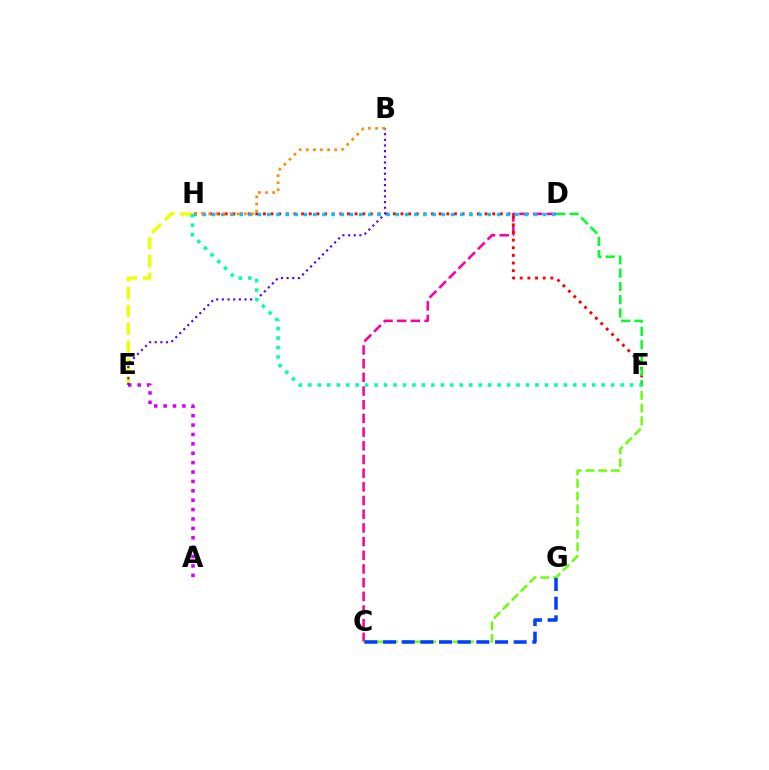{('C', 'D'): [{'color': '#ff00a0', 'line_style': 'dashed', 'thickness': 1.86}], ('E', 'H'): [{'color': '#eeff00', 'line_style': 'dashed', 'thickness': 2.42}], ('C', 'F'): [{'color': '#66ff00', 'line_style': 'dashed', 'thickness': 1.72}], ('A', 'E'): [{'color': '#d600ff', 'line_style': 'dotted', 'thickness': 2.55}], ('F', 'H'): [{'color': '#ff0000', 'line_style': 'dotted', 'thickness': 2.08}, {'color': '#00ffaf', 'line_style': 'dotted', 'thickness': 2.57}], ('B', 'E'): [{'color': '#4f00ff', 'line_style': 'dotted', 'thickness': 1.54}], ('D', 'F'): [{'color': '#00ff27', 'line_style': 'dashed', 'thickness': 1.8}], ('C', 'G'): [{'color': '#003fff', 'line_style': 'dashed', 'thickness': 2.53}], ('D', 'H'): [{'color': '#00c7ff', 'line_style': 'dotted', 'thickness': 2.5}], ('B', 'H'): [{'color': '#ff8800', 'line_style': 'dotted', 'thickness': 1.93}]}